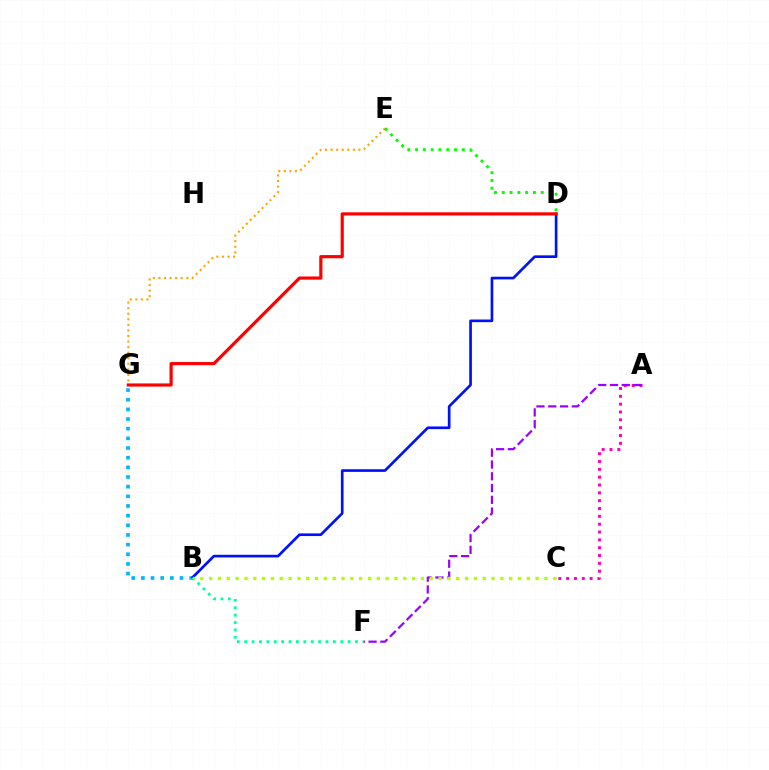{('E', 'G'): [{'color': '#ffa500', 'line_style': 'dotted', 'thickness': 1.51}], ('B', 'G'): [{'color': '#00b5ff', 'line_style': 'dotted', 'thickness': 2.62}], ('D', 'E'): [{'color': '#08ff00', 'line_style': 'dotted', 'thickness': 2.12}], ('B', 'D'): [{'color': '#0010ff', 'line_style': 'solid', 'thickness': 1.92}], ('D', 'G'): [{'color': '#ff0000', 'line_style': 'solid', 'thickness': 2.28}], ('A', 'C'): [{'color': '#ff00bd', 'line_style': 'dotted', 'thickness': 2.13}], ('B', 'F'): [{'color': '#00ff9d', 'line_style': 'dotted', 'thickness': 2.01}], ('A', 'F'): [{'color': '#9b00ff', 'line_style': 'dashed', 'thickness': 1.6}], ('B', 'C'): [{'color': '#b3ff00', 'line_style': 'dotted', 'thickness': 2.4}]}